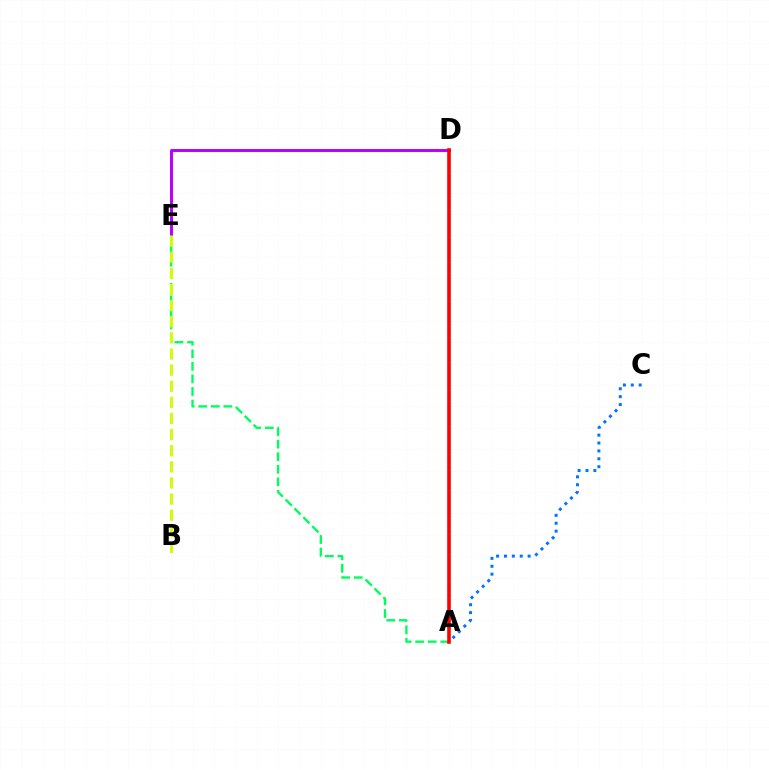{('A', 'E'): [{'color': '#00ff5c', 'line_style': 'dashed', 'thickness': 1.71}], ('A', 'C'): [{'color': '#0074ff', 'line_style': 'dotted', 'thickness': 2.14}], ('D', 'E'): [{'color': '#b900ff', 'line_style': 'solid', 'thickness': 2.13}], ('A', 'D'): [{'color': '#ff0000', 'line_style': 'solid', 'thickness': 2.6}], ('B', 'E'): [{'color': '#d1ff00', 'line_style': 'dashed', 'thickness': 2.19}]}